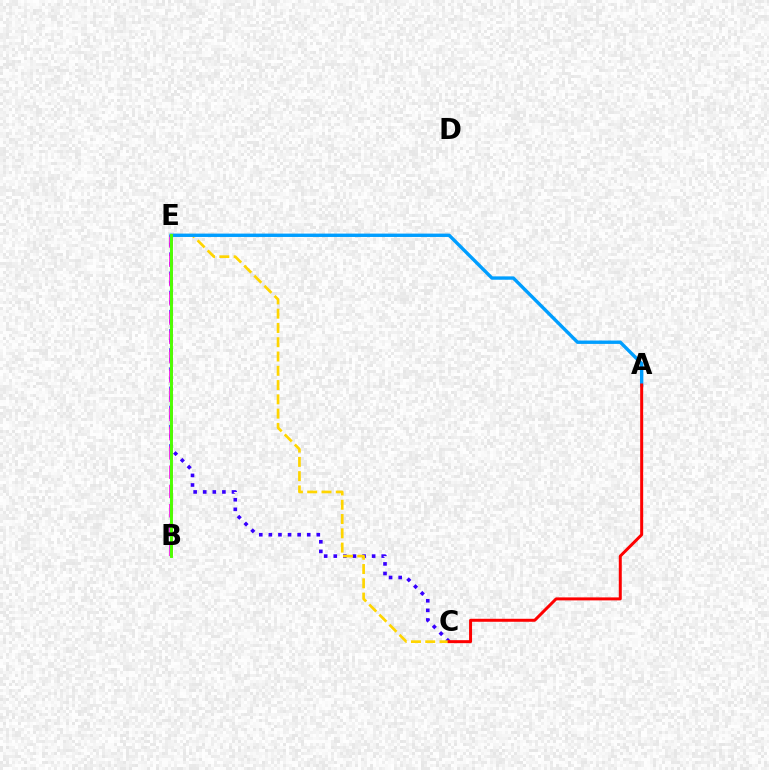{('C', 'E'): [{'color': '#3700ff', 'line_style': 'dotted', 'thickness': 2.61}, {'color': '#ffd500', 'line_style': 'dashed', 'thickness': 1.94}], ('B', 'E'): [{'color': '#ff00ed', 'line_style': 'dashed', 'thickness': 2.62}, {'color': '#00ff86', 'line_style': 'solid', 'thickness': 1.53}, {'color': '#4fff00', 'line_style': 'solid', 'thickness': 2.09}], ('A', 'E'): [{'color': '#009eff', 'line_style': 'solid', 'thickness': 2.43}], ('A', 'C'): [{'color': '#ff0000', 'line_style': 'solid', 'thickness': 2.15}]}